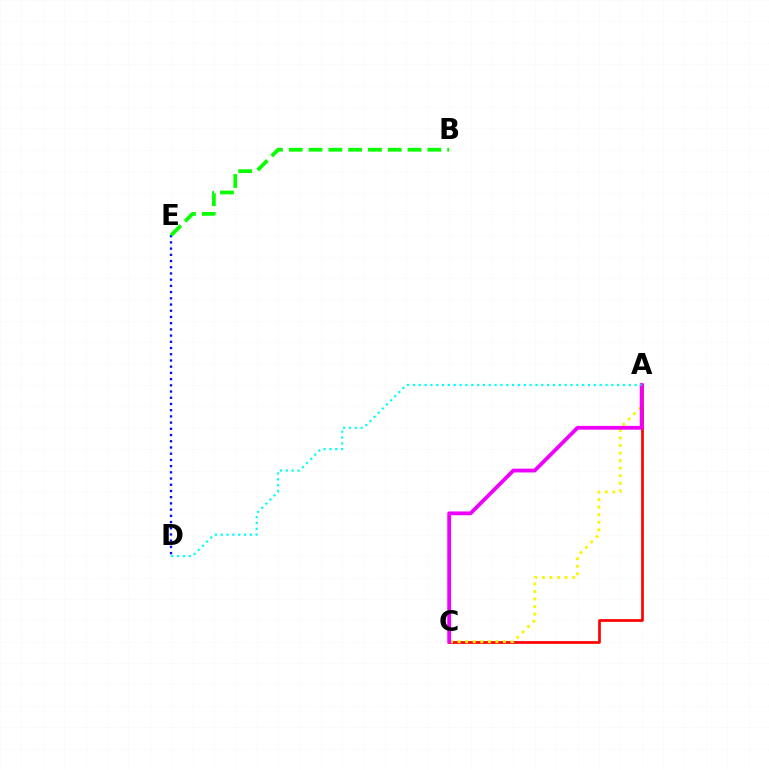{('D', 'E'): [{'color': '#0010ff', 'line_style': 'dotted', 'thickness': 1.69}], ('A', 'C'): [{'color': '#ff0000', 'line_style': 'solid', 'thickness': 1.94}, {'color': '#fcf500', 'line_style': 'dotted', 'thickness': 2.05}, {'color': '#ee00ff', 'line_style': 'solid', 'thickness': 2.73}], ('B', 'E'): [{'color': '#08ff00', 'line_style': 'dashed', 'thickness': 2.69}], ('A', 'D'): [{'color': '#00fff6', 'line_style': 'dotted', 'thickness': 1.59}]}